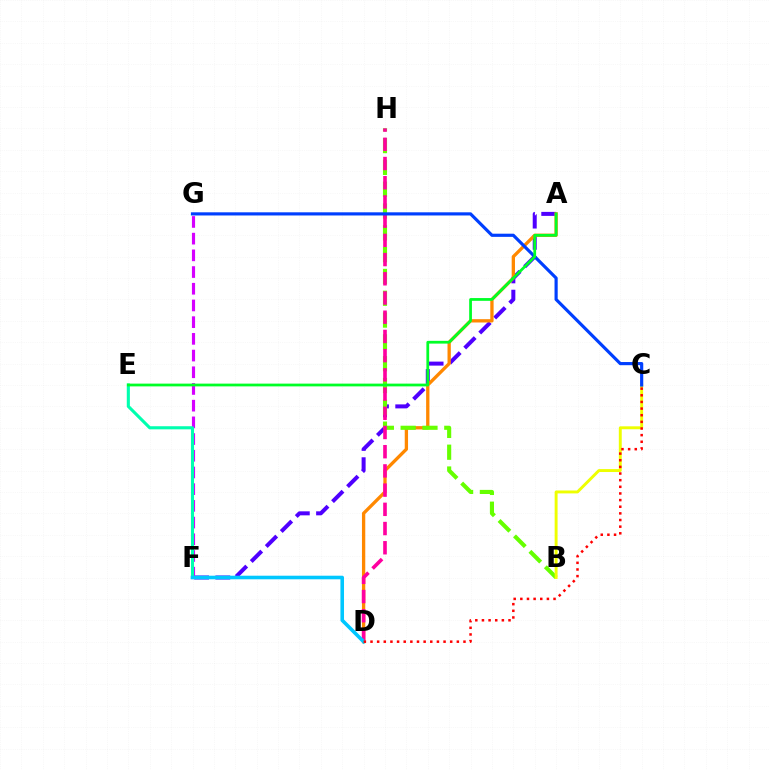{('A', 'F'): [{'color': '#4f00ff', 'line_style': 'dashed', 'thickness': 2.88}], ('A', 'D'): [{'color': '#ff8800', 'line_style': 'solid', 'thickness': 2.38}], ('B', 'H'): [{'color': '#66ff00', 'line_style': 'dashed', 'thickness': 2.96}], ('B', 'C'): [{'color': '#eeff00', 'line_style': 'solid', 'thickness': 2.11}], ('F', 'G'): [{'color': '#d600ff', 'line_style': 'dashed', 'thickness': 2.27}], ('D', 'H'): [{'color': '#ff00a0', 'line_style': 'dashed', 'thickness': 2.61}], ('E', 'F'): [{'color': '#00ffaf', 'line_style': 'solid', 'thickness': 2.23}], ('C', 'G'): [{'color': '#003fff', 'line_style': 'solid', 'thickness': 2.28}], ('D', 'F'): [{'color': '#00c7ff', 'line_style': 'solid', 'thickness': 2.58}], ('C', 'D'): [{'color': '#ff0000', 'line_style': 'dotted', 'thickness': 1.8}], ('A', 'E'): [{'color': '#00ff27', 'line_style': 'solid', 'thickness': 1.99}]}